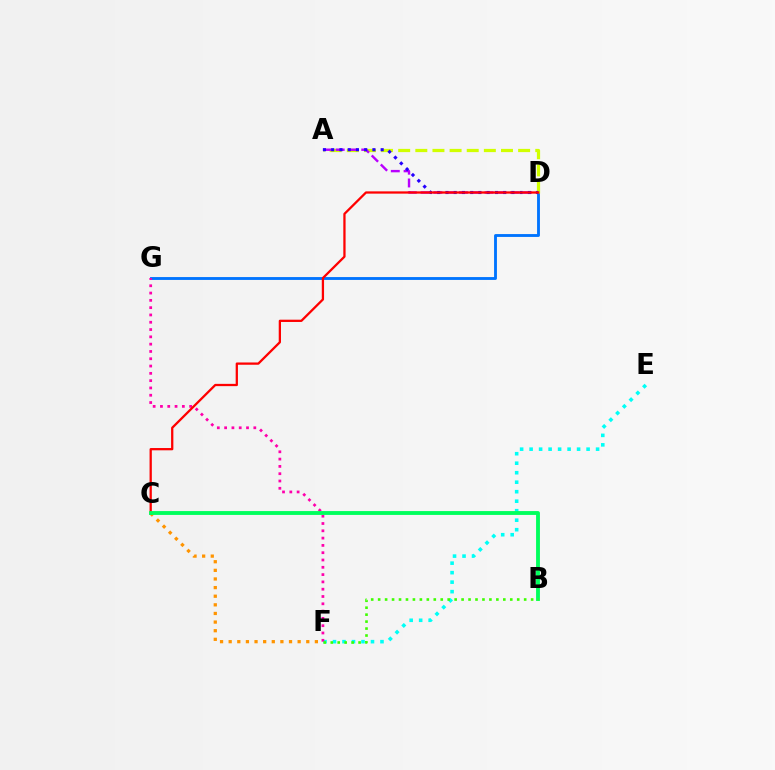{('D', 'G'): [{'color': '#0074ff', 'line_style': 'solid', 'thickness': 2.06}], ('E', 'F'): [{'color': '#00fff6', 'line_style': 'dotted', 'thickness': 2.58}], ('F', 'G'): [{'color': '#ff00ac', 'line_style': 'dotted', 'thickness': 1.98}], ('C', 'F'): [{'color': '#ff9400', 'line_style': 'dotted', 'thickness': 2.34}], ('A', 'D'): [{'color': '#d1ff00', 'line_style': 'dashed', 'thickness': 2.33}, {'color': '#b900ff', 'line_style': 'dashed', 'thickness': 1.74}, {'color': '#2500ff', 'line_style': 'dotted', 'thickness': 2.24}], ('C', 'D'): [{'color': '#ff0000', 'line_style': 'solid', 'thickness': 1.64}], ('B', 'C'): [{'color': '#00ff5c', 'line_style': 'solid', 'thickness': 2.77}], ('B', 'F'): [{'color': '#3dff00', 'line_style': 'dotted', 'thickness': 1.89}]}